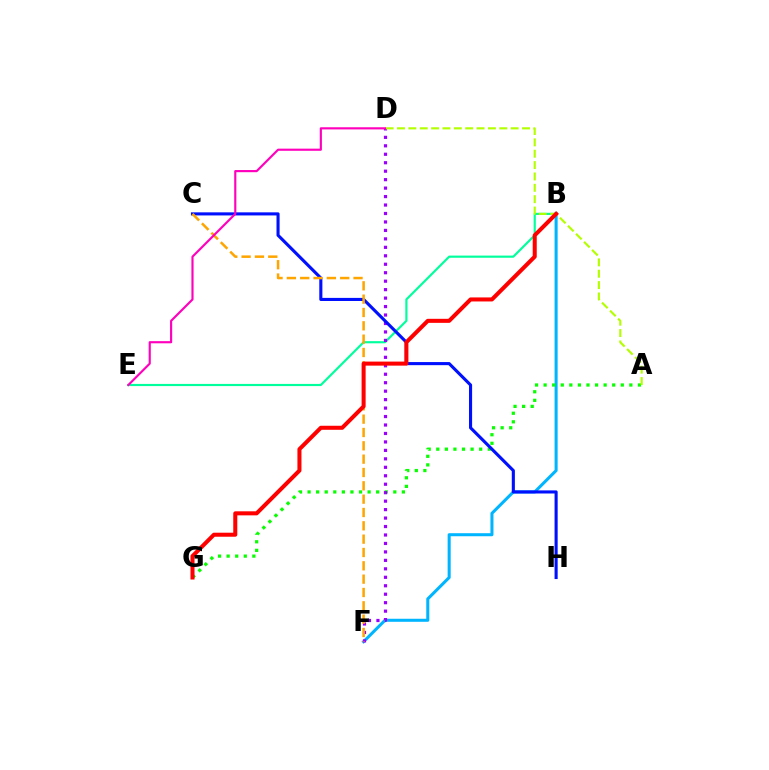{('B', 'E'): [{'color': '#00ff9d', 'line_style': 'solid', 'thickness': 1.56}], ('B', 'F'): [{'color': '#00b5ff', 'line_style': 'solid', 'thickness': 2.19}], ('A', 'G'): [{'color': '#08ff00', 'line_style': 'dotted', 'thickness': 2.33}], ('D', 'F'): [{'color': '#9b00ff', 'line_style': 'dotted', 'thickness': 2.3}], ('C', 'H'): [{'color': '#0010ff', 'line_style': 'solid', 'thickness': 2.23}], ('C', 'F'): [{'color': '#ffa500', 'line_style': 'dashed', 'thickness': 1.81}], ('A', 'D'): [{'color': '#b3ff00', 'line_style': 'dashed', 'thickness': 1.54}], ('D', 'E'): [{'color': '#ff00bd', 'line_style': 'solid', 'thickness': 1.55}], ('B', 'G'): [{'color': '#ff0000', 'line_style': 'solid', 'thickness': 2.91}]}